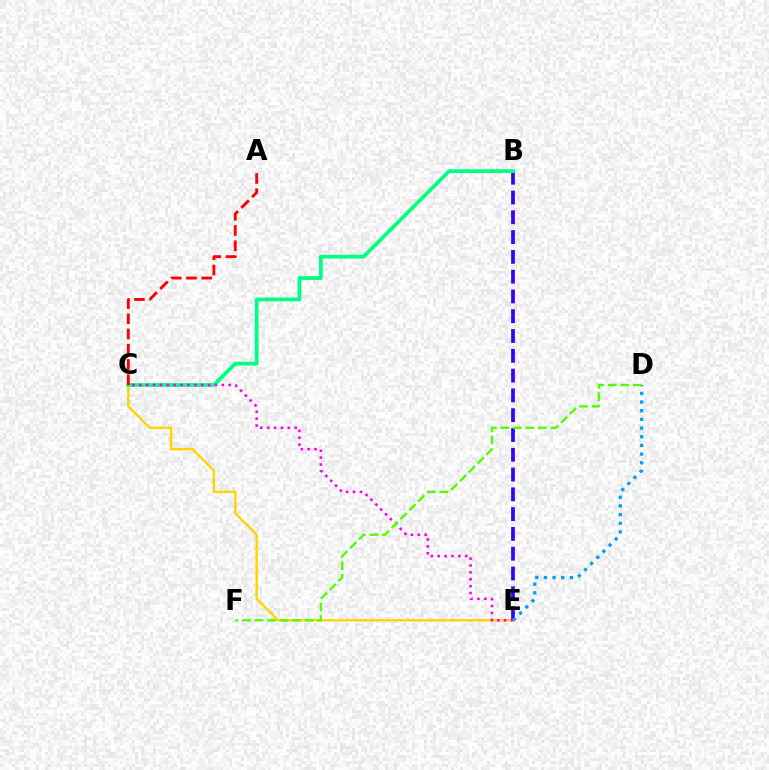{('B', 'E'): [{'color': '#3700ff', 'line_style': 'dashed', 'thickness': 2.69}], ('C', 'E'): [{'color': '#ffd500', 'line_style': 'solid', 'thickness': 1.71}, {'color': '#ff00ed', 'line_style': 'dotted', 'thickness': 1.87}], ('D', 'E'): [{'color': '#009eff', 'line_style': 'dotted', 'thickness': 2.36}], ('B', 'C'): [{'color': '#00ff86', 'line_style': 'solid', 'thickness': 2.71}], ('D', 'F'): [{'color': '#4fff00', 'line_style': 'dashed', 'thickness': 1.7}], ('A', 'C'): [{'color': '#ff0000', 'line_style': 'dashed', 'thickness': 2.07}]}